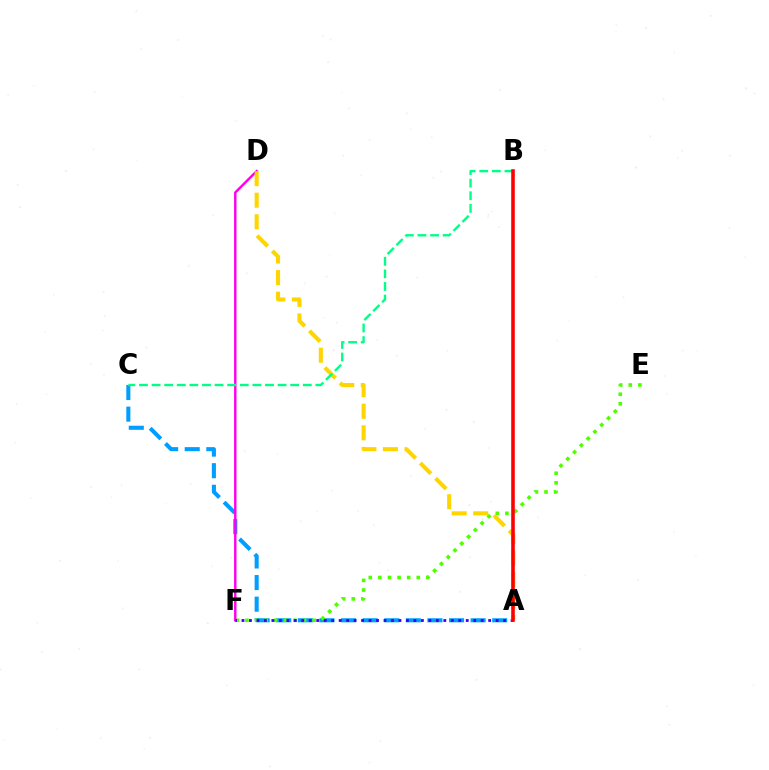{('A', 'C'): [{'color': '#009eff', 'line_style': 'dashed', 'thickness': 2.93}], ('E', 'F'): [{'color': '#4fff00', 'line_style': 'dotted', 'thickness': 2.61}], ('D', 'F'): [{'color': '#ff00ed', 'line_style': 'solid', 'thickness': 1.75}], ('A', 'F'): [{'color': '#3700ff', 'line_style': 'dotted', 'thickness': 2.03}], ('A', 'D'): [{'color': '#ffd500', 'line_style': 'dashed', 'thickness': 2.93}], ('B', 'C'): [{'color': '#00ff86', 'line_style': 'dashed', 'thickness': 1.71}], ('A', 'B'): [{'color': '#ff0000', 'line_style': 'solid', 'thickness': 2.58}]}